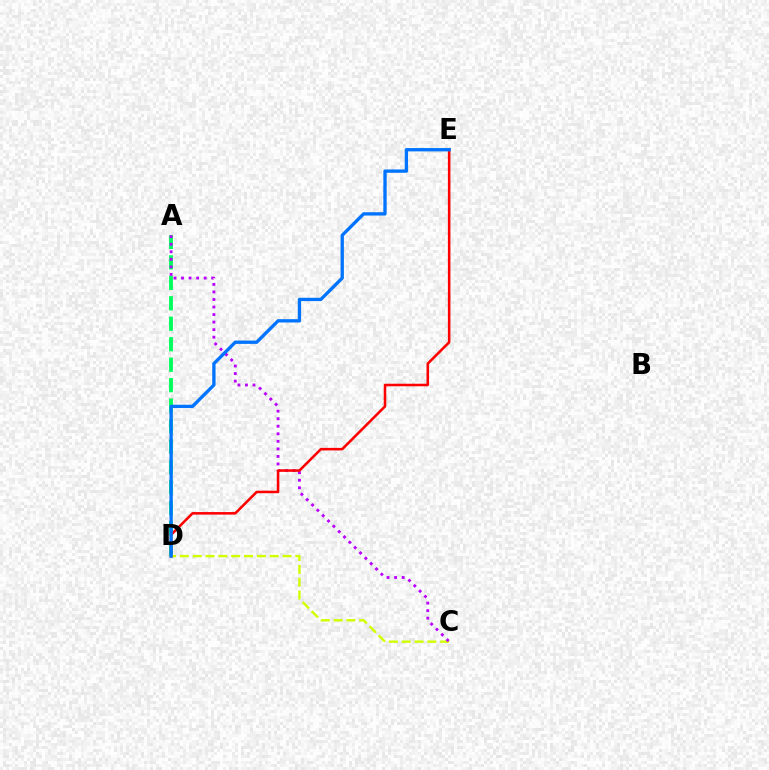{('A', 'D'): [{'color': '#00ff5c', 'line_style': 'dashed', 'thickness': 2.78}], ('C', 'D'): [{'color': '#d1ff00', 'line_style': 'dashed', 'thickness': 1.74}], ('A', 'C'): [{'color': '#b900ff', 'line_style': 'dotted', 'thickness': 2.05}], ('D', 'E'): [{'color': '#ff0000', 'line_style': 'solid', 'thickness': 1.83}, {'color': '#0074ff', 'line_style': 'solid', 'thickness': 2.4}]}